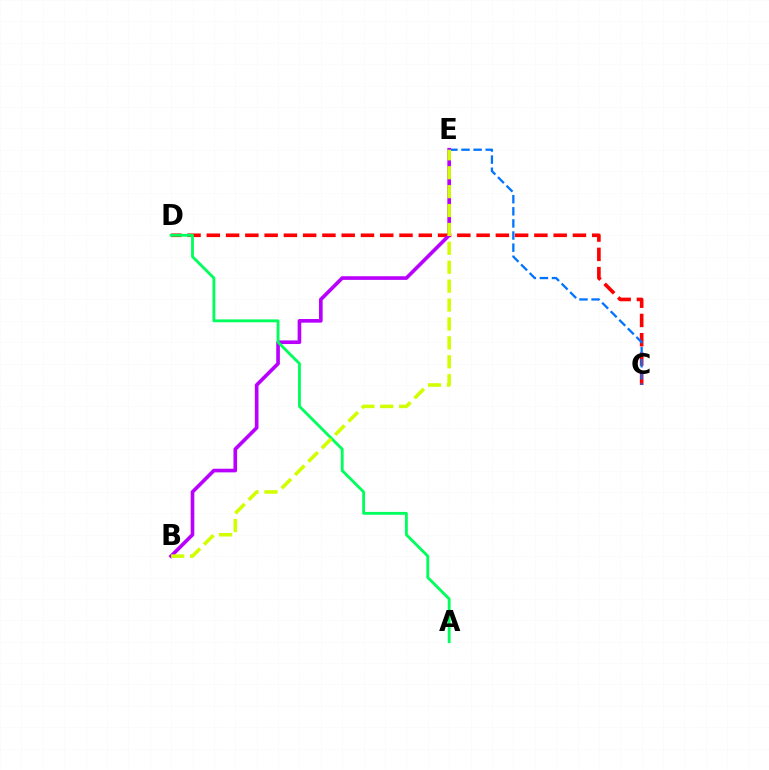{('C', 'D'): [{'color': '#ff0000', 'line_style': 'dashed', 'thickness': 2.62}], ('C', 'E'): [{'color': '#0074ff', 'line_style': 'dashed', 'thickness': 1.65}], ('B', 'E'): [{'color': '#b900ff', 'line_style': 'solid', 'thickness': 2.62}, {'color': '#d1ff00', 'line_style': 'dashed', 'thickness': 2.57}], ('A', 'D'): [{'color': '#00ff5c', 'line_style': 'solid', 'thickness': 2.05}]}